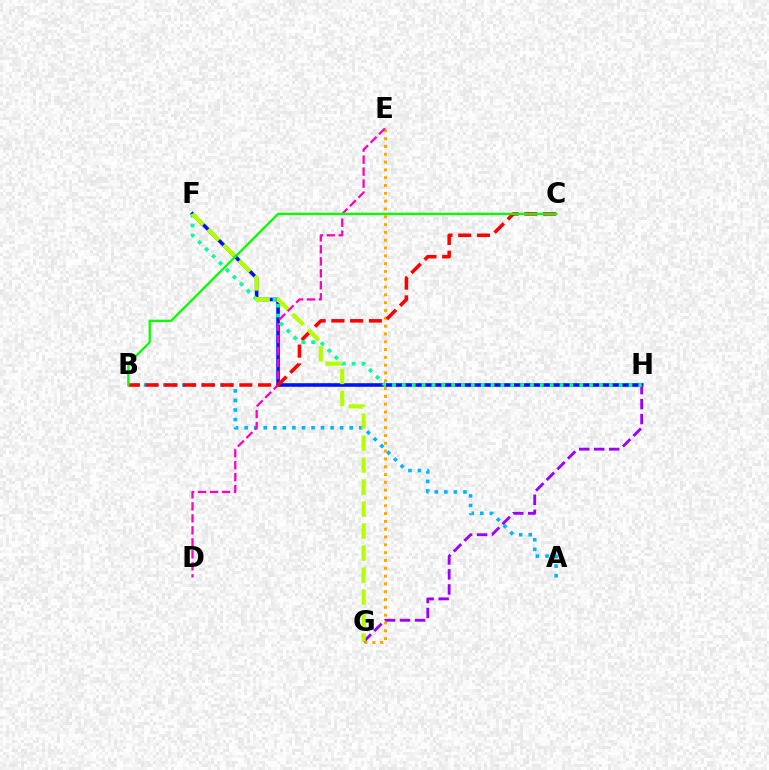{('F', 'H'): [{'color': '#0010ff', 'line_style': 'solid', 'thickness': 2.59}, {'color': '#00ff9d', 'line_style': 'dotted', 'thickness': 2.68}], ('A', 'B'): [{'color': '#00b5ff', 'line_style': 'dotted', 'thickness': 2.6}], ('E', 'G'): [{'color': '#ffa500', 'line_style': 'dotted', 'thickness': 2.12}], ('D', 'E'): [{'color': '#ff00bd', 'line_style': 'dashed', 'thickness': 1.63}], ('G', 'H'): [{'color': '#9b00ff', 'line_style': 'dashed', 'thickness': 2.04}], ('B', 'C'): [{'color': '#ff0000', 'line_style': 'dashed', 'thickness': 2.55}, {'color': '#08ff00', 'line_style': 'solid', 'thickness': 1.66}], ('F', 'G'): [{'color': '#b3ff00', 'line_style': 'dashed', 'thickness': 2.99}]}